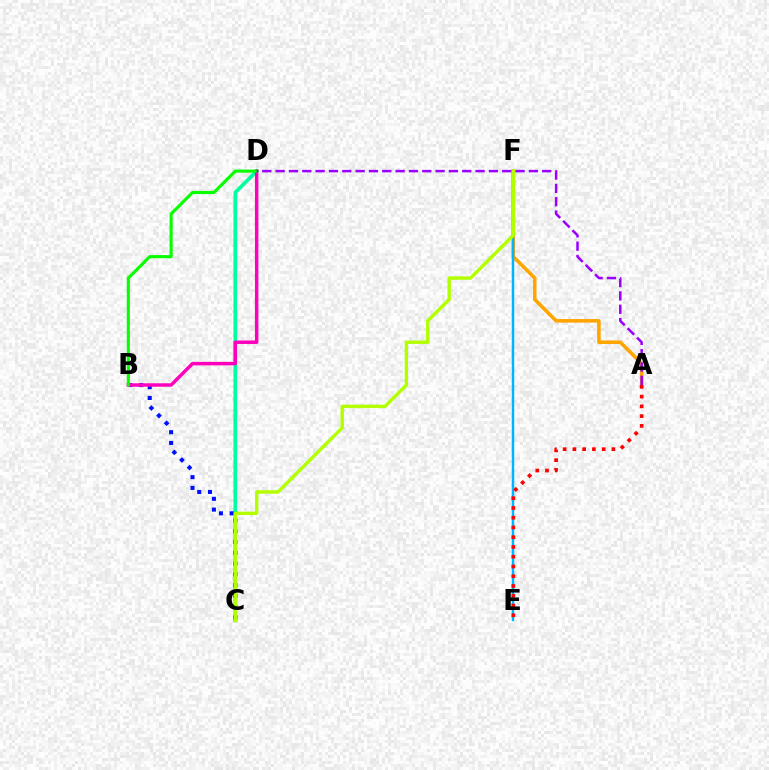{('C', 'D'): [{'color': '#00ff9d', 'line_style': 'solid', 'thickness': 2.65}], ('B', 'C'): [{'color': '#0010ff', 'line_style': 'dotted', 'thickness': 2.93}], ('A', 'F'): [{'color': '#ffa500', 'line_style': 'solid', 'thickness': 2.57}], ('B', 'D'): [{'color': '#ff00bd', 'line_style': 'solid', 'thickness': 2.49}, {'color': '#08ff00', 'line_style': 'solid', 'thickness': 2.25}], ('E', 'F'): [{'color': '#00b5ff', 'line_style': 'solid', 'thickness': 1.78}], ('C', 'F'): [{'color': '#b3ff00', 'line_style': 'solid', 'thickness': 2.46}], ('A', 'E'): [{'color': '#ff0000', 'line_style': 'dotted', 'thickness': 2.65}], ('A', 'D'): [{'color': '#9b00ff', 'line_style': 'dashed', 'thickness': 1.81}]}